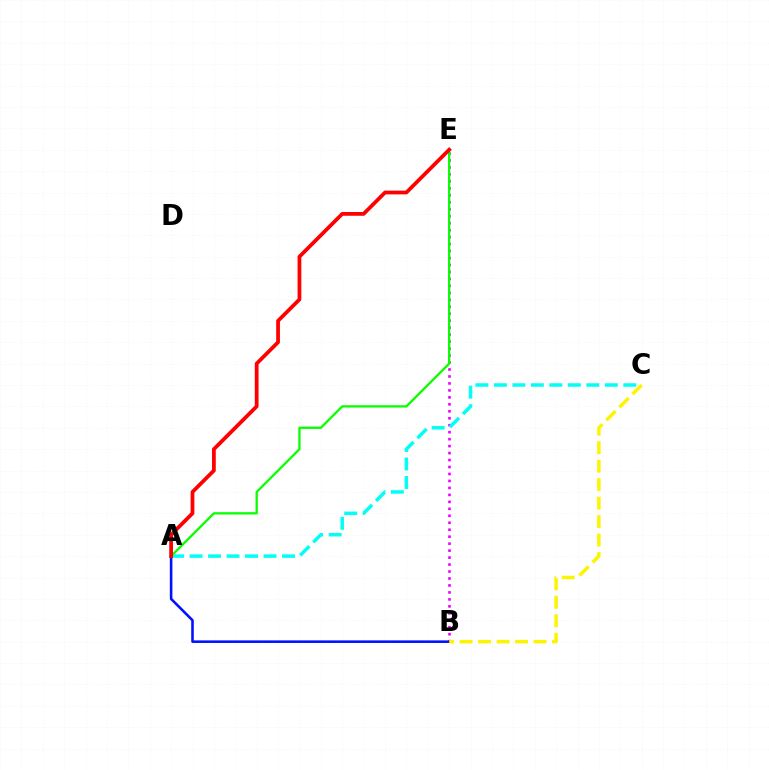{('B', 'E'): [{'color': '#ee00ff', 'line_style': 'dotted', 'thickness': 1.89}], ('A', 'C'): [{'color': '#00fff6', 'line_style': 'dashed', 'thickness': 2.51}], ('A', 'B'): [{'color': '#0010ff', 'line_style': 'solid', 'thickness': 1.85}], ('B', 'C'): [{'color': '#fcf500', 'line_style': 'dashed', 'thickness': 2.51}], ('A', 'E'): [{'color': '#08ff00', 'line_style': 'solid', 'thickness': 1.65}, {'color': '#ff0000', 'line_style': 'solid', 'thickness': 2.71}]}